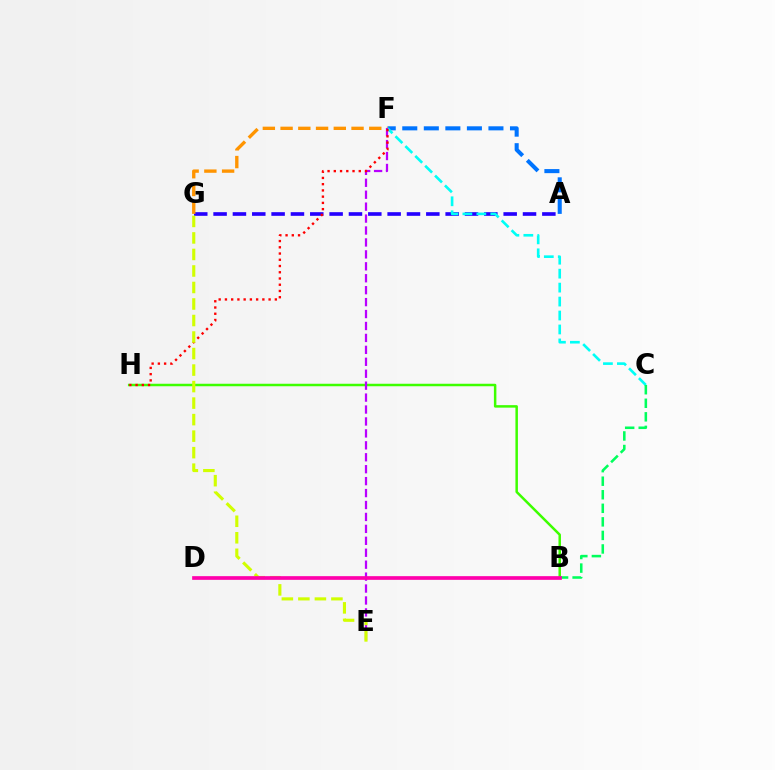{('B', 'H'): [{'color': '#3dff00', 'line_style': 'solid', 'thickness': 1.79}], ('A', 'G'): [{'color': '#2500ff', 'line_style': 'dashed', 'thickness': 2.63}], ('A', 'F'): [{'color': '#0074ff', 'line_style': 'dashed', 'thickness': 2.93}], ('C', 'F'): [{'color': '#00fff6', 'line_style': 'dashed', 'thickness': 1.9}], ('F', 'G'): [{'color': '#ff9400', 'line_style': 'dashed', 'thickness': 2.41}], ('E', 'F'): [{'color': '#b900ff', 'line_style': 'dashed', 'thickness': 1.62}], ('B', 'C'): [{'color': '#00ff5c', 'line_style': 'dashed', 'thickness': 1.84}], ('F', 'H'): [{'color': '#ff0000', 'line_style': 'dotted', 'thickness': 1.7}], ('E', 'G'): [{'color': '#d1ff00', 'line_style': 'dashed', 'thickness': 2.24}], ('B', 'D'): [{'color': '#ff00ac', 'line_style': 'solid', 'thickness': 2.65}]}